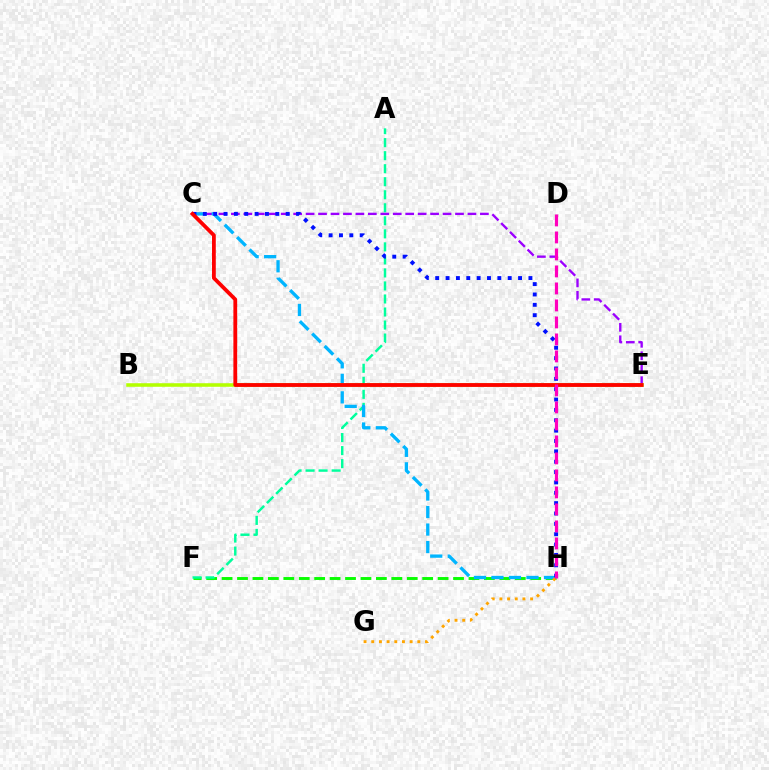{('F', 'H'): [{'color': '#08ff00', 'line_style': 'dashed', 'thickness': 2.1}], ('C', 'E'): [{'color': '#9b00ff', 'line_style': 'dashed', 'thickness': 1.69}, {'color': '#ff0000', 'line_style': 'solid', 'thickness': 2.73}], ('A', 'F'): [{'color': '#00ff9d', 'line_style': 'dashed', 'thickness': 1.77}], ('C', 'H'): [{'color': '#00b5ff', 'line_style': 'dashed', 'thickness': 2.38}, {'color': '#0010ff', 'line_style': 'dotted', 'thickness': 2.81}], ('G', 'H'): [{'color': '#ffa500', 'line_style': 'dotted', 'thickness': 2.09}], ('B', 'E'): [{'color': '#b3ff00', 'line_style': 'solid', 'thickness': 2.57}], ('D', 'H'): [{'color': '#ff00bd', 'line_style': 'dashed', 'thickness': 2.31}]}